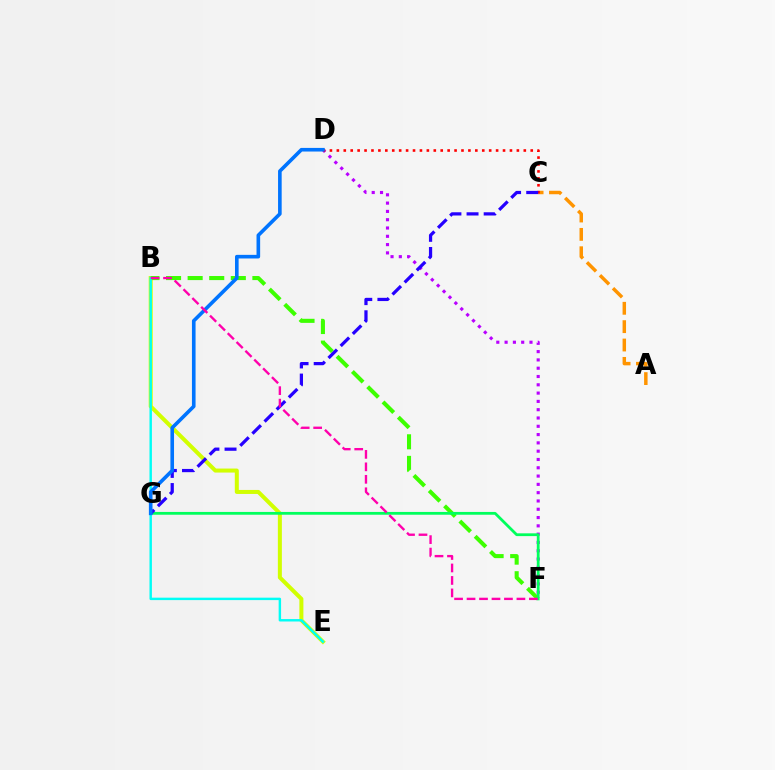{('D', 'F'): [{'color': '#b900ff', 'line_style': 'dotted', 'thickness': 2.25}], ('B', 'E'): [{'color': '#d1ff00', 'line_style': 'solid', 'thickness': 2.89}, {'color': '#00fff6', 'line_style': 'solid', 'thickness': 1.75}], ('B', 'F'): [{'color': '#3dff00', 'line_style': 'dashed', 'thickness': 2.93}, {'color': '#ff00ac', 'line_style': 'dashed', 'thickness': 1.69}], ('A', 'C'): [{'color': '#ff9400', 'line_style': 'dashed', 'thickness': 2.49}], ('F', 'G'): [{'color': '#00ff5c', 'line_style': 'solid', 'thickness': 2.0}], ('C', 'D'): [{'color': '#ff0000', 'line_style': 'dotted', 'thickness': 1.88}], ('C', 'G'): [{'color': '#2500ff', 'line_style': 'dashed', 'thickness': 2.33}], ('D', 'G'): [{'color': '#0074ff', 'line_style': 'solid', 'thickness': 2.61}]}